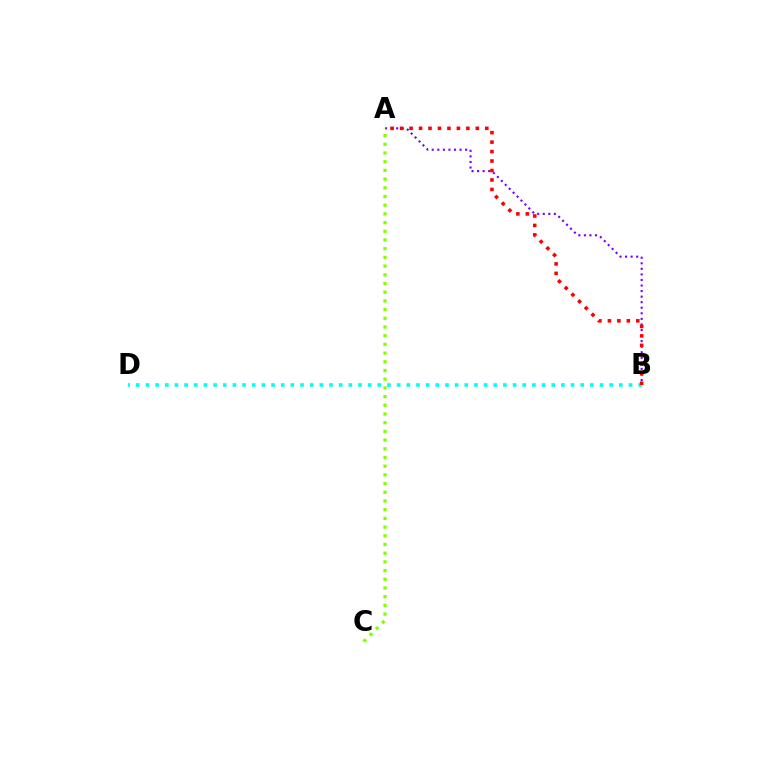{('A', 'B'): [{'color': '#7200ff', 'line_style': 'dotted', 'thickness': 1.51}, {'color': '#ff0000', 'line_style': 'dotted', 'thickness': 2.57}], ('B', 'D'): [{'color': '#00fff6', 'line_style': 'dotted', 'thickness': 2.62}], ('A', 'C'): [{'color': '#84ff00', 'line_style': 'dotted', 'thickness': 2.36}]}